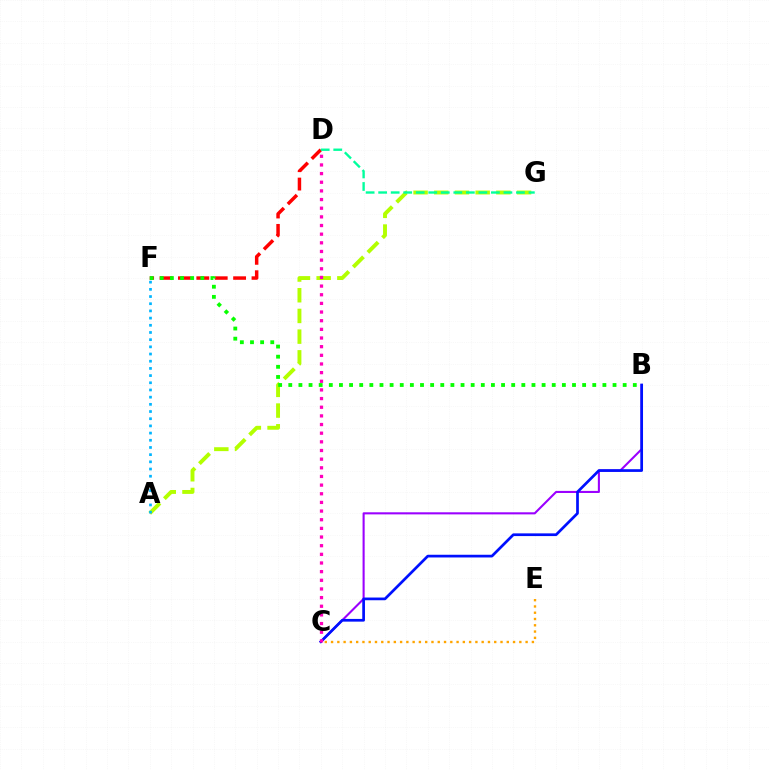{('A', 'G'): [{'color': '#b3ff00', 'line_style': 'dashed', 'thickness': 2.81}], ('D', 'F'): [{'color': '#ff0000', 'line_style': 'dashed', 'thickness': 2.5}], ('B', 'C'): [{'color': '#9b00ff', 'line_style': 'solid', 'thickness': 1.5}, {'color': '#0010ff', 'line_style': 'solid', 'thickness': 1.95}], ('A', 'F'): [{'color': '#00b5ff', 'line_style': 'dotted', 'thickness': 1.95}], ('D', 'G'): [{'color': '#00ff9d', 'line_style': 'dashed', 'thickness': 1.7}], ('B', 'F'): [{'color': '#08ff00', 'line_style': 'dotted', 'thickness': 2.75}], ('C', 'D'): [{'color': '#ff00bd', 'line_style': 'dotted', 'thickness': 2.35}], ('C', 'E'): [{'color': '#ffa500', 'line_style': 'dotted', 'thickness': 1.71}]}